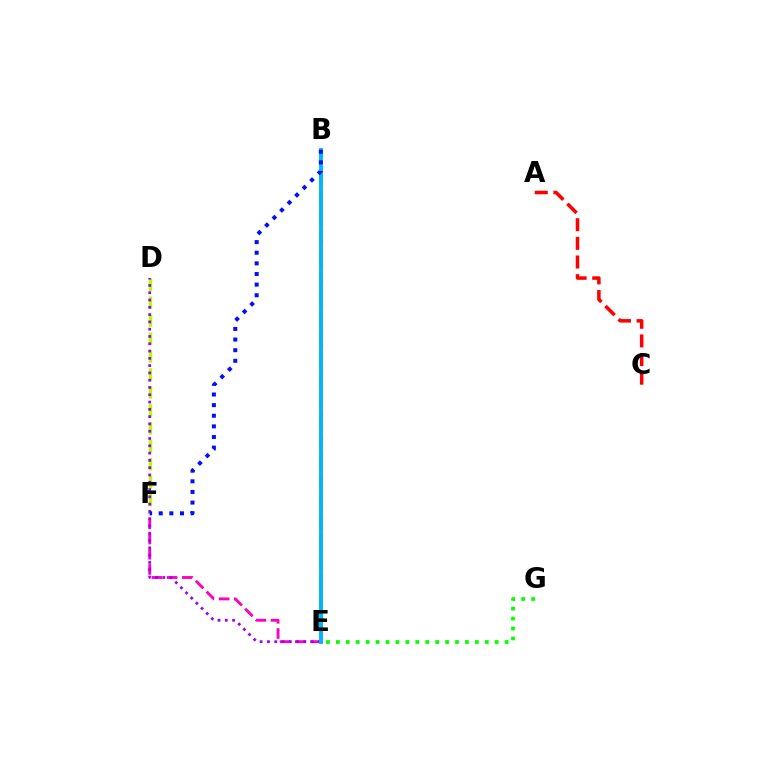{('A', 'C'): [{'color': '#ff0000', 'line_style': 'dashed', 'thickness': 2.53}], ('D', 'F'): [{'color': '#b3ff00', 'line_style': 'dashed', 'thickness': 2.44}], ('B', 'E'): [{'color': '#00ff9d', 'line_style': 'dotted', 'thickness': 2.22}, {'color': '#ffa500', 'line_style': 'dashed', 'thickness': 2.76}, {'color': '#00b5ff', 'line_style': 'solid', 'thickness': 2.78}], ('E', 'F'): [{'color': '#ff00bd', 'line_style': 'dashed', 'thickness': 2.07}], ('D', 'E'): [{'color': '#9b00ff', 'line_style': 'dotted', 'thickness': 1.98}], ('B', 'F'): [{'color': '#0010ff', 'line_style': 'dotted', 'thickness': 2.89}], ('E', 'G'): [{'color': '#08ff00', 'line_style': 'dotted', 'thickness': 2.7}]}